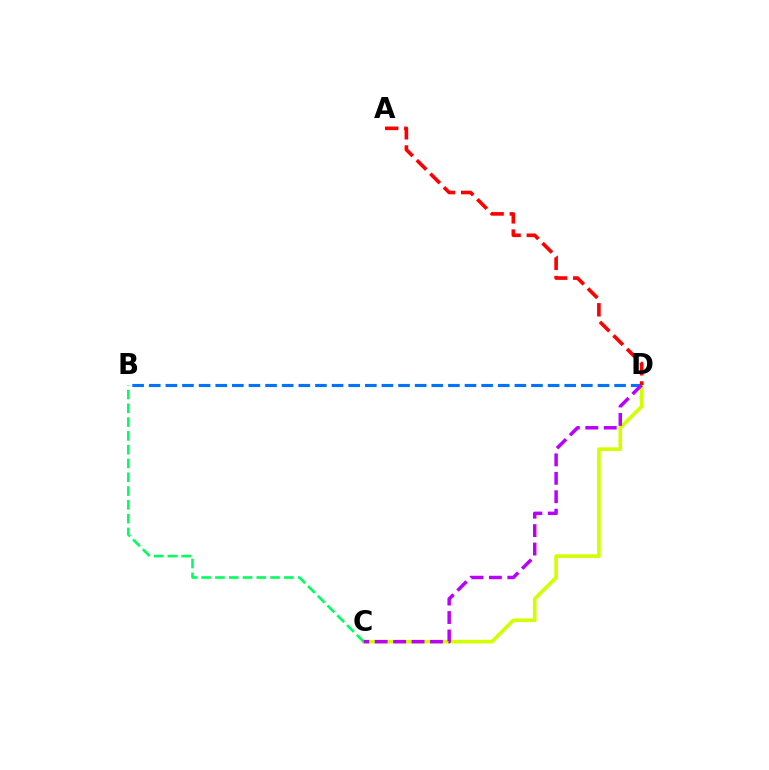{('B', 'D'): [{'color': '#0074ff', 'line_style': 'dashed', 'thickness': 2.26}], ('C', 'D'): [{'color': '#d1ff00', 'line_style': 'solid', 'thickness': 2.62}, {'color': '#b900ff', 'line_style': 'dashed', 'thickness': 2.5}], ('B', 'C'): [{'color': '#00ff5c', 'line_style': 'dashed', 'thickness': 1.87}], ('A', 'D'): [{'color': '#ff0000', 'line_style': 'dashed', 'thickness': 2.61}]}